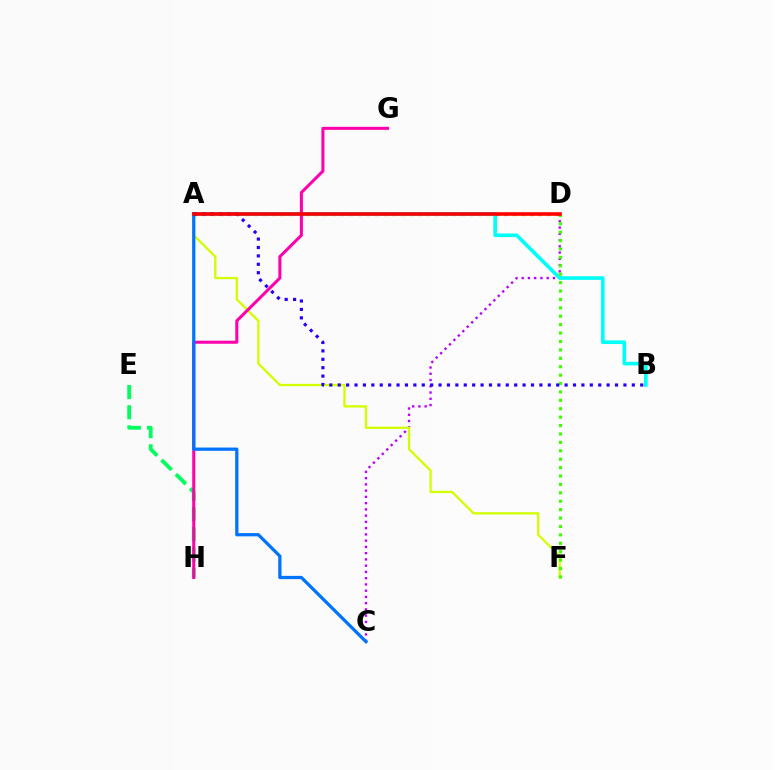{('A', 'D'): [{'color': '#ff9400', 'line_style': 'dotted', 'thickness': 2.34}, {'color': '#ff0000', 'line_style': 'solid', 'thickness': 2.58}], ('C', 'D'): [{'color': '#b900ff', 'line_style': 'dotted', 'thickness': 1.7}], ('A', 'F'): [{'color': '#d1ff00', 'line_style': 'solid', 'thickness': 1.66}], ('E', 'H'): [{'color': '#00ff5c', 'line_style': 'dashed', 'thickness': 2.74}], ('A', 'B'): [{'color': '#00fff6', 'line_style': 'solid', 'thickness': 2.63}, {'color': '#2500ff', 'line_style': 'dotted', 'thickness': 2.28}], ('G', 'H'): [{'color': '#ff00ac', 'line_style': 'solid', 'thickness': 2.19}], ('A', 'C'): [{'color': '#0074ff', 'line_style': 'solid', 'thickness': 2.34}], ('D', 'F'): [{'color': '#3dff00', 'line_style': 'dotted', 'thickness': 2.28}]}